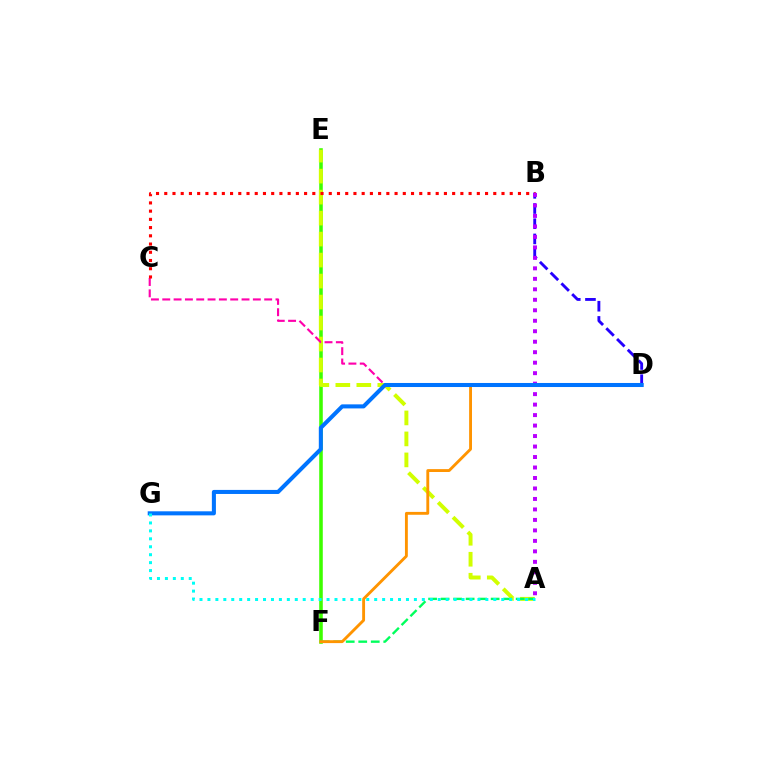{('E', 'F'): [{'color': '#3dff00', 'line_style': 'solid', 'thickness': 2.56}], ('A', 'E'): [{'color': '#d1ff00', 'line_style': 'dashed', 'thickness': 2.85}], ('A', 'F'): [{'color': '#00ff5c', 'line_style': 'dashed', 'thickness': 1.7}], ('D', 'F'): [{'color': '#ff9400', 'line_style': 'solid', 'thickness': 2.07}], ('C', 'D'): [{'color': '#ff00ac', 'line_style': 'dashed', 'thickness': 1.54}], ('B', 'D'): [{'color': '#2500ff', 'line_style': 'dashed', 'thickness': 2.06}], ('B', 'C'): [{'color': '#ff0000', 'line_style': 'dotted', 'thickness': 2.23}], ('A', 'B'): [{'color': '#b900ff', 'line_style': 'dotted', 'thickness': 2.85}], ('D', 'G'): [{'color': '#0074ff', 'line_style': 'solid', 'thickness': 2.92}], ('A', 'G'): [{'color': '#00fff6', 'line_style': 'dotted', 'thickness': 2.16}]}